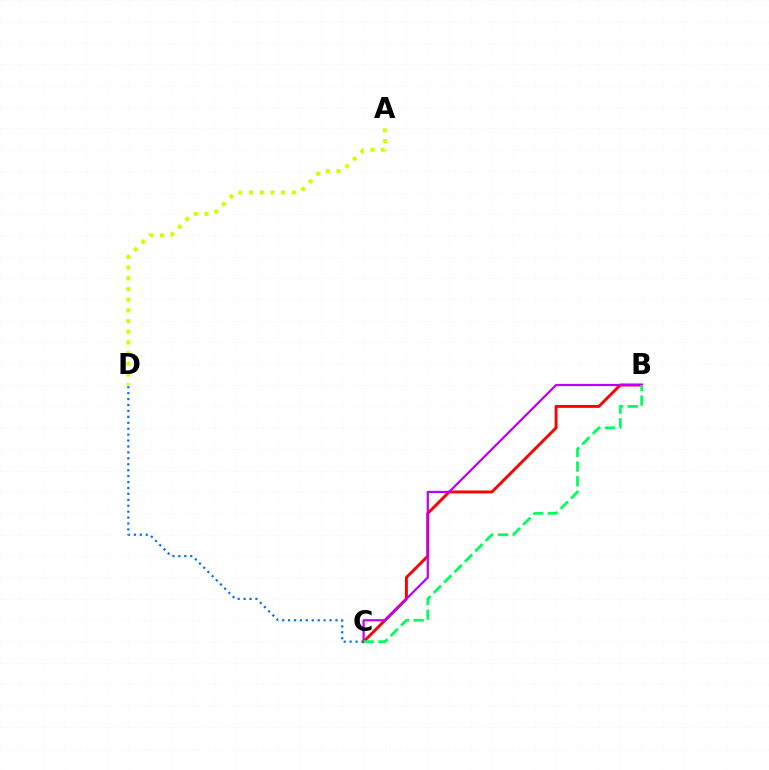{('C', 'D'): [{'color': '#0074ff', 'line_style': 'dotted', 'thickness': 1.61}], ('B', 'C'): [{'color': '#ff0000', 'line_style': 'solid', 'thickness': 2.1}, {'color': '#b900ff', 'line_style': 'solid', 'thickness': 1.59}, {'color': '#00ff5c', 'line_style': 'dashed', 'thickness': 2.0}], ('A', 'D'): [{'color': '#d1ff00', 'line_style': 'dotted', 'thickness': 2.9}]}